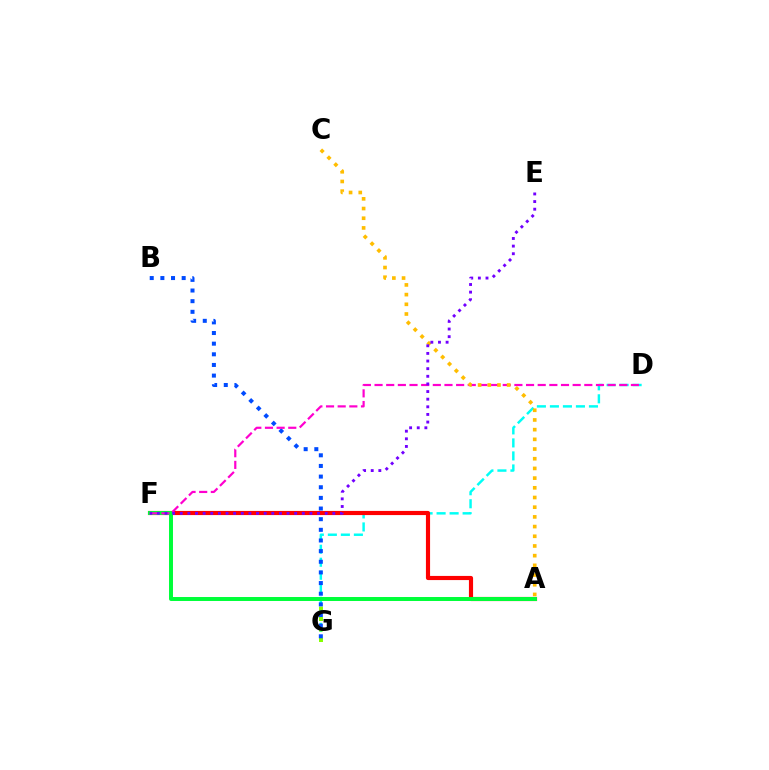{('D', 'G'): [{'color': '#00fff6', 'line_style': 'dashed', 'thickness': 1.77}], ('A', 'G'): [{'color': '#84ff00', 'line_style': 'dotted', 'thickness': 2.85}], ('A', 'F'): [{'color': '#ff0000', 'line_style': 'solid', 'thickness': 2.98}, {'color': '#00ff39', 'line_style': 'solid', 'thickness': 2.86}], ('B', 'G'): [{'color': '#004bff', 'line_style': 'dotted', 'thickness': 2.89}], ('D', 'F'): [{'color': '#ff00cf', 'line_style': 'dashed', 'thickness': 1.58}], ('A', 'C'): [{'color': '#ffbd00', 'line_style': 'dotted', 'thickness': 2.63}], ('E', 'F'): [{'color': '#7200ff', 'line_style': 'dotted', 'thickness': 2.07}]}